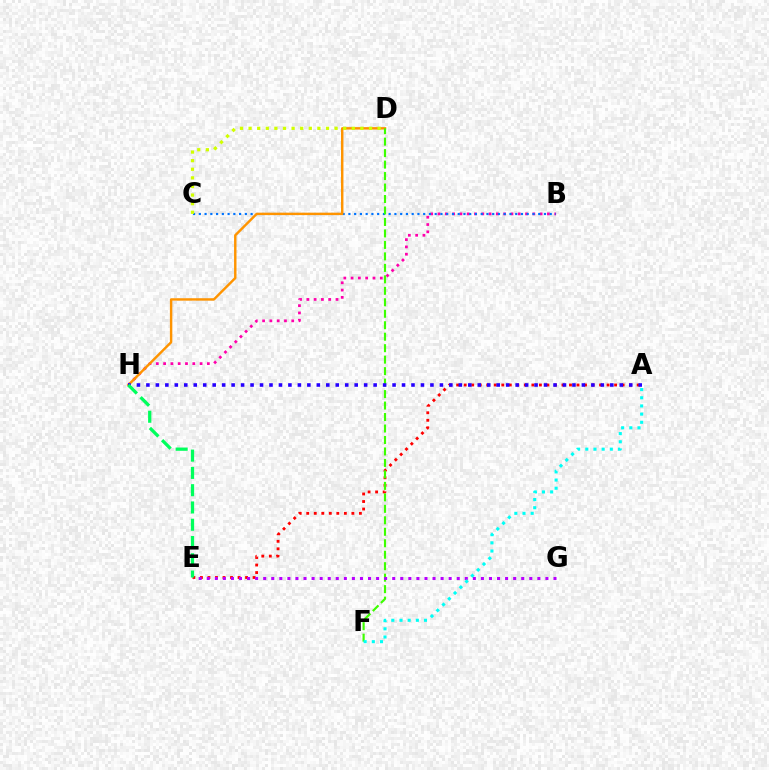{('B', 'H'): [{'color': '#ff00ac', 'line_style': 'dotted', 'thickness': 1.98}], ('B', 'C'): [{'color': '#0074ff', 'line_style': 'dotted', 'thickness': 1.56}], ('D', 'H'): [{'color': '#ff9400', 'line_style': 'solid', 'thickness': 1.75}], ('A', 'E'): [{'color': '#ff0000', 'line_style': 'dotted', 'thickness': 2.04}], ('D', 'F'): [{'color': '#3dff00', 'line_style': 'dashed', 'thickness': 1.56}], ('A', 'H'): [{'color': '#2500ff', 'line_style': 'dotted', 'thickness': 2.57}], ('C', 'D'): [{'color': '#d1ff00', 'line_style': 'dotted', 'thickness': 2.34}], ('E', 'G'): [{'color': '#b900ff', 'line_style': 'dotted', 'thickness': 2.19}], ('A', 'F'): [{'color': '#00fff6', 'line_style': 'dotted', 'thickness': 2.22}], ('E', 'H'): [{'color': '#00ff5c', 'line_style': 'dashed', 'thickness': 2.35}]}